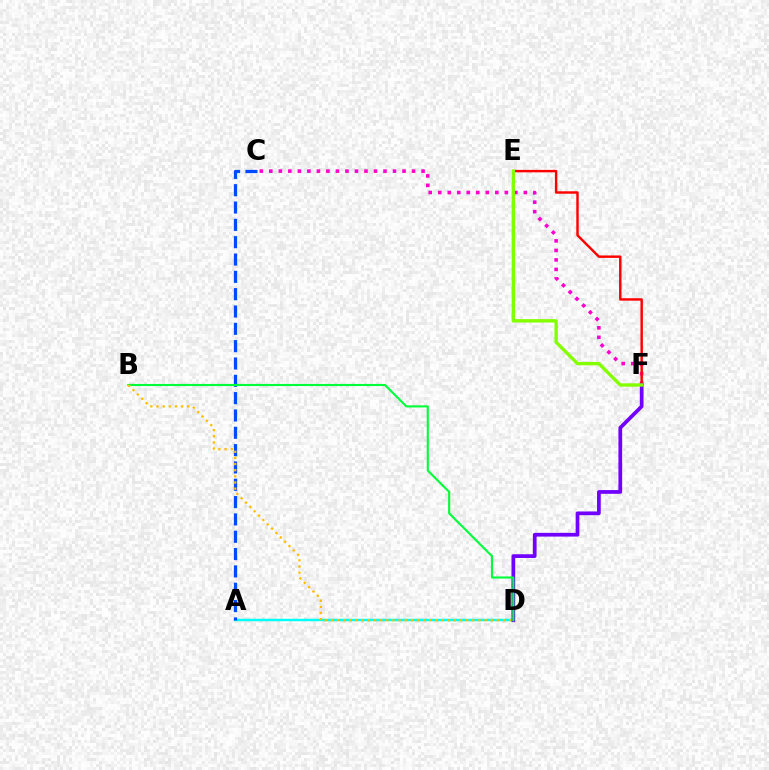{('C', 'F'): [{'color': '#ff00cf', 'line_style': 'dotted', 'thickness': 2.59}], ('E', 'F'): [{'color': '#ff0000', 'line_style': 'solid', 'thickness': 1.75}, {'color': '#84ff00', 'line_style': 'solid', 'thickness': 2.43}], ('A', 'D'): [{'color': '#00fff6', 'line_style': 'solid', 'thickness': 1.79}], ('A', 'C'): [{'color': '#004bff', 'line_style': 'dashed', 'thickness': 2.35}], ('D', 'F'): [{'color': '#7200ff', 'line_style': 'solid', 'thickness': 2.68}], ('B', 'D'): [{'color': '#00ff39', 'line_style': 'solid', 'thickness': 1.53}, {'color': '#ffbd00', 'line_style': 'dotted', 'thickness': 1.67}]}